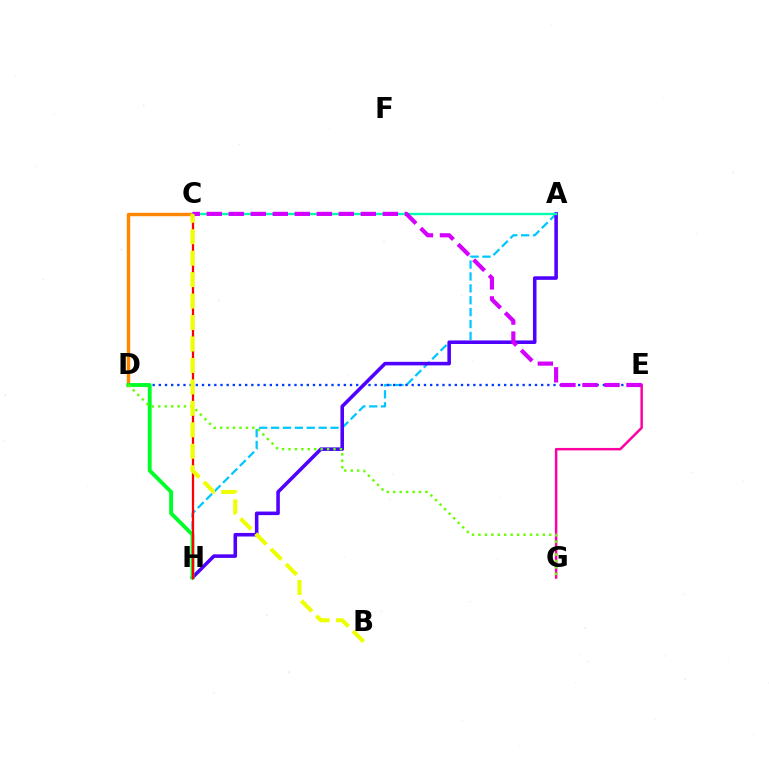{('A', 'H'): [{'color': '#00c7ff', 'line_style': 'dashed', 'thickness': 1.62}, {'color': '#4f00ff', 'line_style': 'solid', 'thickness': 2.56}], ('D', 'E'): [{'color': '#003fff', 'line_style': 'dotted', 'thickness': 1.68}], ('C', 'D'): [{'color': '#ff8800', 'line_style': 'solid', 'thickness': 2.46}], ('E', 'G'): [{'color': '#ff00a0', 'line_style': 'solid', 'thickness': 1.78}], ('D', 'H'): [{'color': '#00ff27', 'line_style': 'solid', 'thickness': 2.78}], ('D', 'G'): [{'color': '#66ff00', 'line_style': 'dotted', 'thickness': 1.75}], ('C', 'H'): [{'color': '#ff0000', 'line_style': 'solid', 'thickness': 1.63}], ('A', 'C'): [{'color': '#00ffaf', 'line_style': 'solid', 'thickness': 1.7}], ('C', 'E'): [{'color': '#d600ff', 'line_style': 'dashed', 'thickness': 2.99}], ('B', 'C'): [{'color': '#eeff00', 'line_style': 'dashed', 'thickness': 2.91}]}